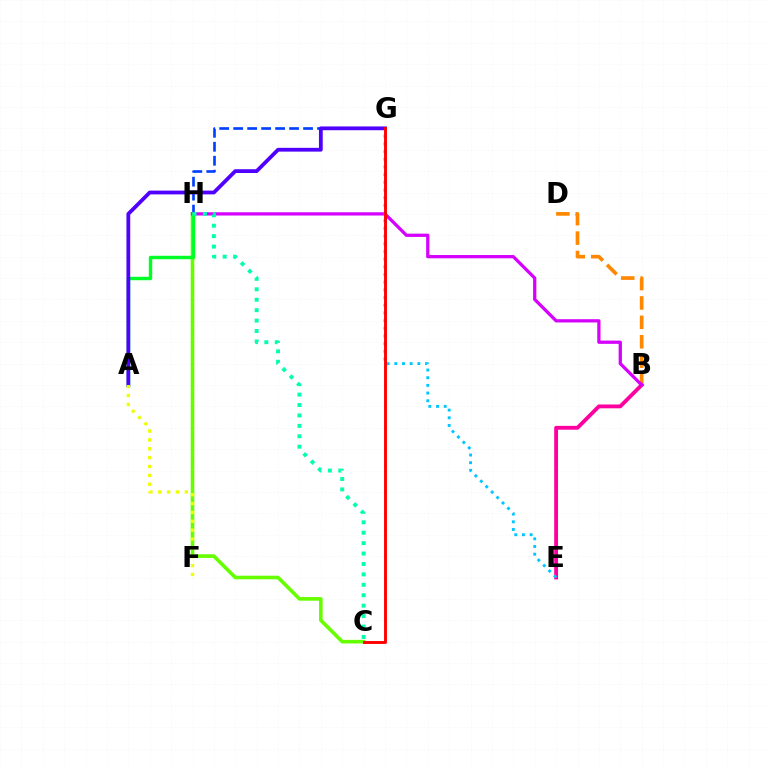{('C', 'H'): [{'color': '#66ff00', 'line_style': 'solid', 'thickness': 2.6}, {'color': '#00ffaf', 'line_style': 'dotted', 'thickness': 2.83}], ('G', 'H'): [{'color': '#003fff', 'line_style': 'dashed', 'thickness': 1.9}], ('B', 'D'): [{'color': '#ff8800', 'line_style': 'dashed', 'thickness': 2.64}], ('B', 'E'): [{'color': '#ff00a0', 'line_style': 'solid', 'thickness': 2.77}], ('B', 'H'): [{'color': '#d600ff', 'line_style': 'solid', 'thickness': 2.34}], ('A', 'H'): [{'color': '#00ff27', 'line_style': 'solid', 'thickness': 2.48}], ('E', 'G'): [{'color': '#00c7ff', 'line_style': 'dotted', 'thickness': 2.09}], ('A', 'G'): [{'color': '#4f00ff', 'line_style': 'solid', 'thickness': 2.72}], ('C', 'G'): [{'color': '#ff0000', 'line_style': 'solid', 'thickness': 2.08}], ('A', 'F'): [{'color': '#eeff00', 'line_style': 'dotted', 'thickness': 2.41}]}